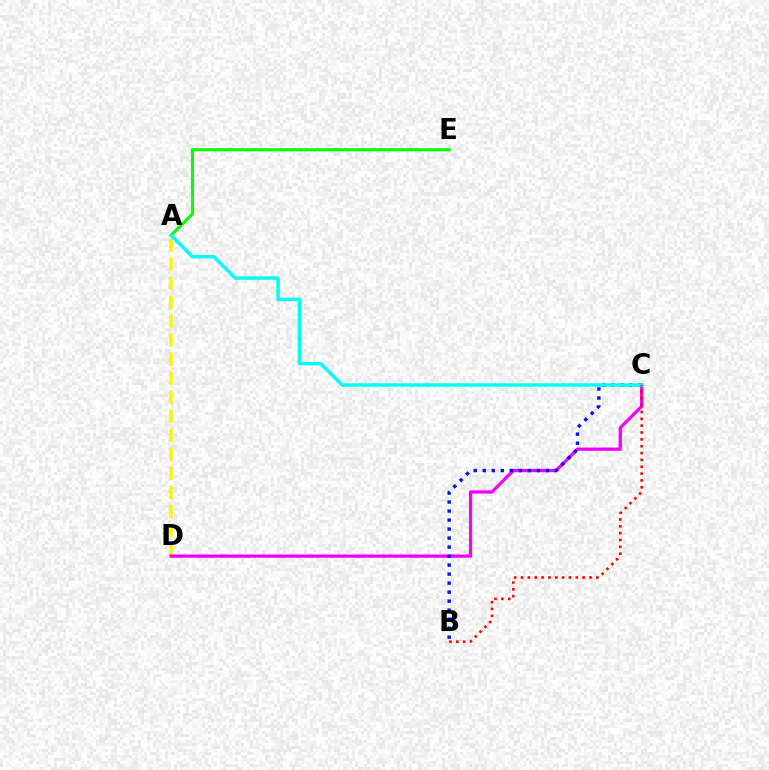{('A', 'D'): [{'color': '#fcf500', 'line_style': 'dashed', 'thickness': 2.58}], ('A', 'E'): [{'color': '#08ff00', 'line_style': 'solid', 'thickness': 2.22}], ('C', 'D'): [{'color': '#ee00ff', 'line_style': 'solid', 'thickness': 2.35}], ('B', 'C'): [{'color': '#0010ff', 'line_style': 'dotted', 'thickness': 2.45}, {'color': '#ff0000', 'line_style': 'dotted', 'thickness': 1.86}], ('A', 'C'): [{'color': '#00fff6', 'line_style': 'solid', 'thickness': 2.49}]}